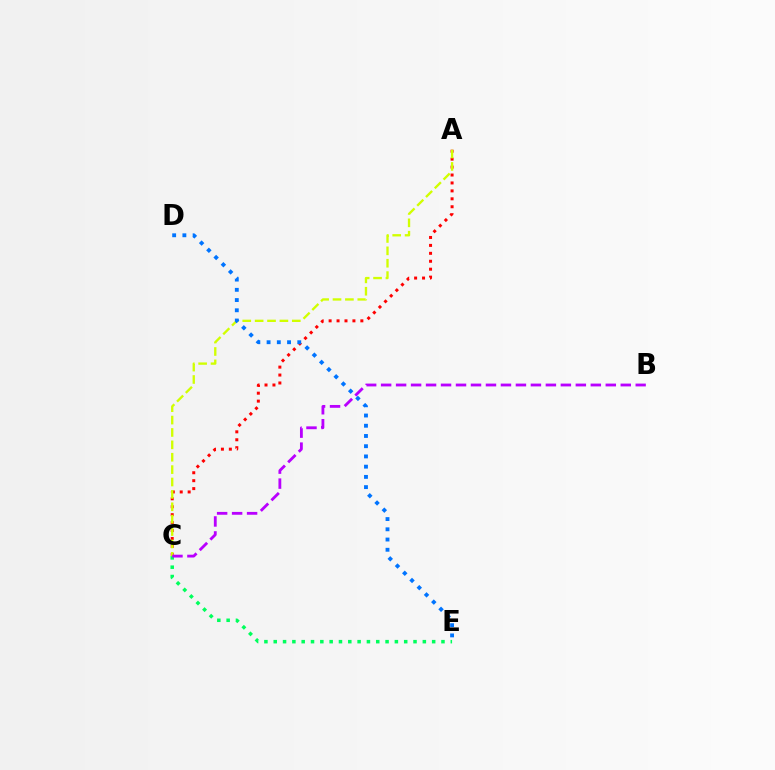{('A', 'C'): [{'color': '#ff0000', 'line_style': 'dotted', 'thickness': 2.16}, {'color': '#d1ff00', 'line_style': 'dashed', 'thickness': 1.68}], ('C', 'E'): [{'color': '#00ff5c', 'line_style': 'dotted', 'thickness': 2.53}], ('D', 'E'): [{'color': '#0074ff', 'line_style': 'dotted', 'thickness': 2.78}], ('B', 'C'): [{'color': '#b900ff', 'line_style': 'dashed', 'thickness': 2.03}]}